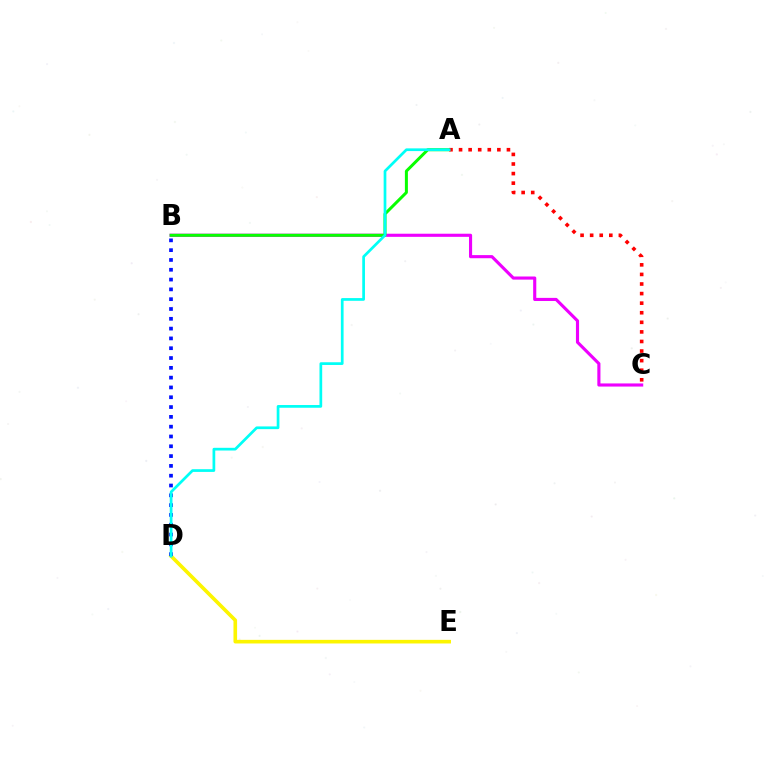{('B', 'C'): [{'color': '#ee00ff', 'line_style': 'solid', 'thickness': 2.25}], ('A', 'B'): [{'color': '#08ff00', 'line_style': 'solid', 'thickness': 2.16}], ('D', 'E'): [{'color': '#fcf500', 'line_style': 'solid', 'thickness': 2.61}], ('B', 'D'): [{'color': '#0010ff', 'line_style': 'dotted', 'thickness': 2.66}], ('A', 'C'): [{'color': '#ff0000', 'line_style': 'dotted', 'thickness': 2.6}], ('A', 'D'): [{'color': '#00fff6', 'line_style': 'solid', 'thickness': 1.95}]}